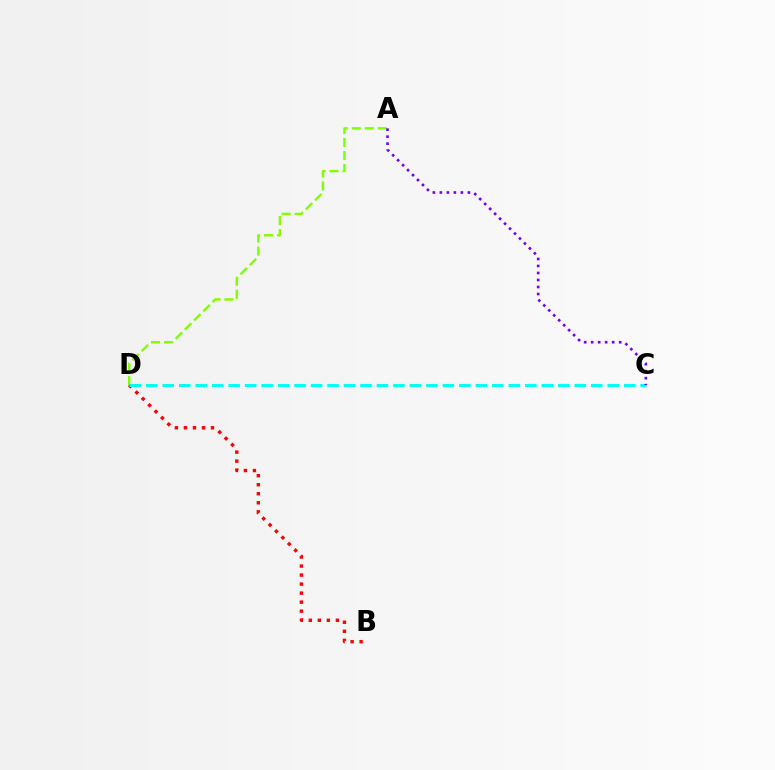{('A', 'D'): [{'color': '#84ff00', 'line_style': 'dashed', 'thickness': 1.77}], ('B', 'D'): [{'color': '#ff0000', 'line_style': 'dotted', 'thickness': 2.45}], ('C', 'D'): [{'color': '#00fff6', 'line_style': 'dashed', 'thickness': 2.24}], ('A', 'C'): [{'color': '#7200ff', 'line_style': 'dotted', 'thickness': 1.9}]}